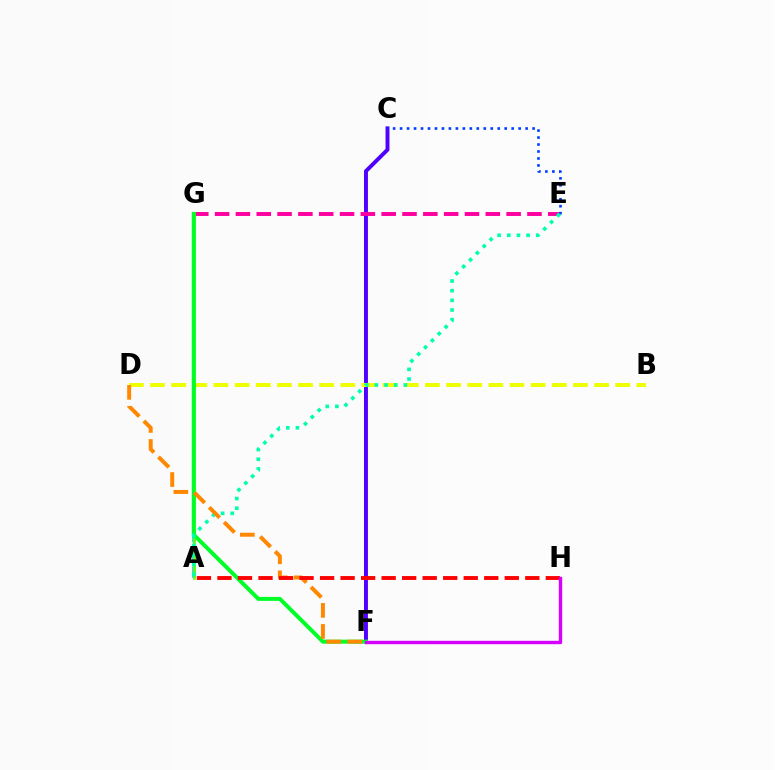{('A', 'G'): [{'color': '#00c7ff', 'line_style': 'dashed', 'thickness': 2.52}, {'color': '#66ff00', 'line_style': 'solid', 'thickness': 1.9}], ('C', 'F'): [{'color': '#4f00ff', 'line_style': 'solid', 'thickness': 2.82}], ('B', 'D'): [{'color': '#eeff00', 'line_style': 'dashed', 'thickness': 2.87}], ('E', 'G'): [{'color': '#ff00a0', 'line_style': 'dashed', 'thickness': 2.83}], ('C', 'E'): [{'color': '#003fff', 'line_style': 'dotted', 'thickness': 1.89}], ('F', 'G'): [{'color': '#00ff27', 'line_style': 'solid', 'thickness': 2.87}], ('A', 'E'): [{'color': '#00ffaf', 'line_style': 'dotted', 'thickness': 2.62}], ('D', 'F'): [{'color': '#ff8800', 'line_style': 'dashed', 'thickness': 2.86}], ('A', 'H'): [{'color': '#ff0000', 'line_style': 'dashed', 'thickness': 2.79}], ('F', 'H'): [{'color': '#d600ff', 'line_style': 'solid', 'thickness': 2.43}]}